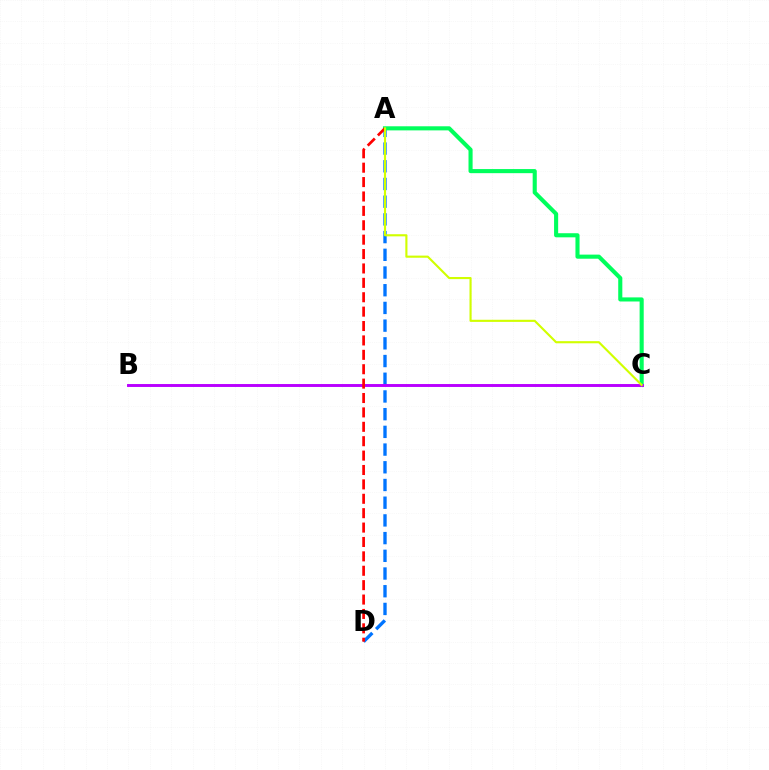{('A', 'D'): [{'color': '#0074ff', 'line_style': 'dashed', 'thickness': 2.41}, {'color': '#ff0000', 'line_style': 'dashed', 'thickness': 1.96}], ('A', 'C'): [{'color': '#00ff5c', 'line_style': 'solid', 'thickness': 2.95}, {'color': '#d1ff00', 'line_style': 'solid', 'thickness': 1.53}], ('B', 'C'): [{'color': '#b900ff', 'line_style': 'solid', 'thickness': 2.11}]}